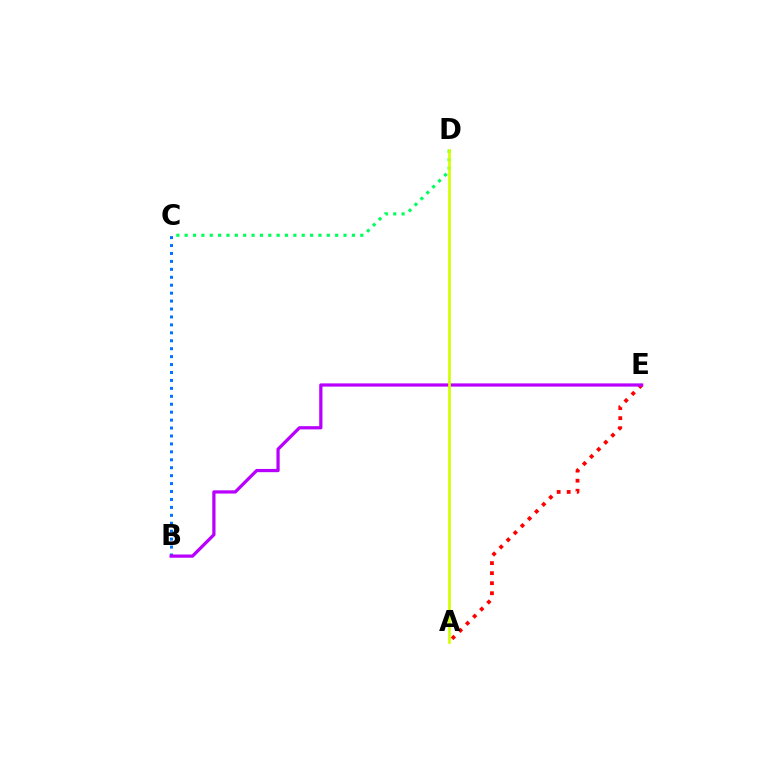{('C', 'D'): [{'color': '#00ff5c', 'line_style': 'dotted', 'thickness': 2.27}], ('B', 'C'): [{'color': '#0074ff', 'line_style': 'dotted', 'thickness': 2.16}], ('A', 'E'): [{'color': '#ff0000', 'line_style': 'dotted', 'thickness': 2.73}], ('B', 'E'): [{'color': '#b900ff', 'line_style': 'solid', 'thickness': 2.33}], ('A', 'D'): [{'color': '#d1ff00', 'line_style': 'solid', 'thickness': 1.93}]}